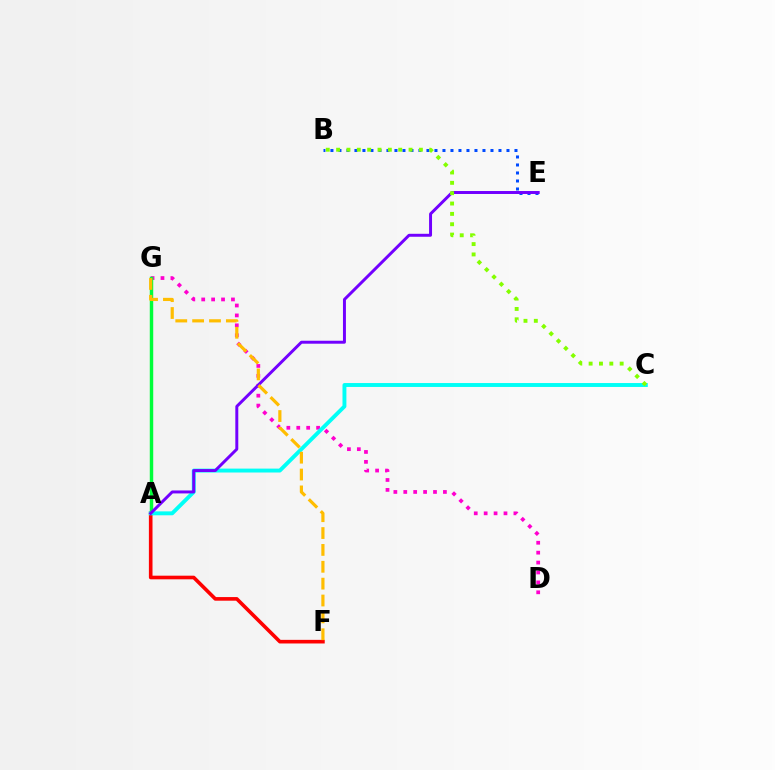{('D', 'G'): [{'color': '#ff00cf', 'line_style': 'dotted', 'thickness': 2.69}], ('A', 'G'): [{'color': '#00ff39', 'line_style': 'solid', 'thickness': 2.48}], ('A', 'F'): [{'color': '#ff0000', 'line_style': 'solid', 'thickness': 2.61}], ('B', 'E'): [{'color': '#004bff', 'line_style': 'dotted', 'thickness': 2.17}], ('A', 'C'): [{'color': '#00fff6', 'line_style': 'solid', 'thickness': 2.81}], ('A', 'E'): [{'color': '#7200ff', 'line_style': 'solid', 'thickness': 2.13}], ('B', 'C'): [{'color': '#84ff00', 'line_style': 'dotted', 'thickness': 2.81}], ('F', 'G'): [{'color': '#ffbd00', 'line_style': 'dashed', 'thickness': 2.29}]}